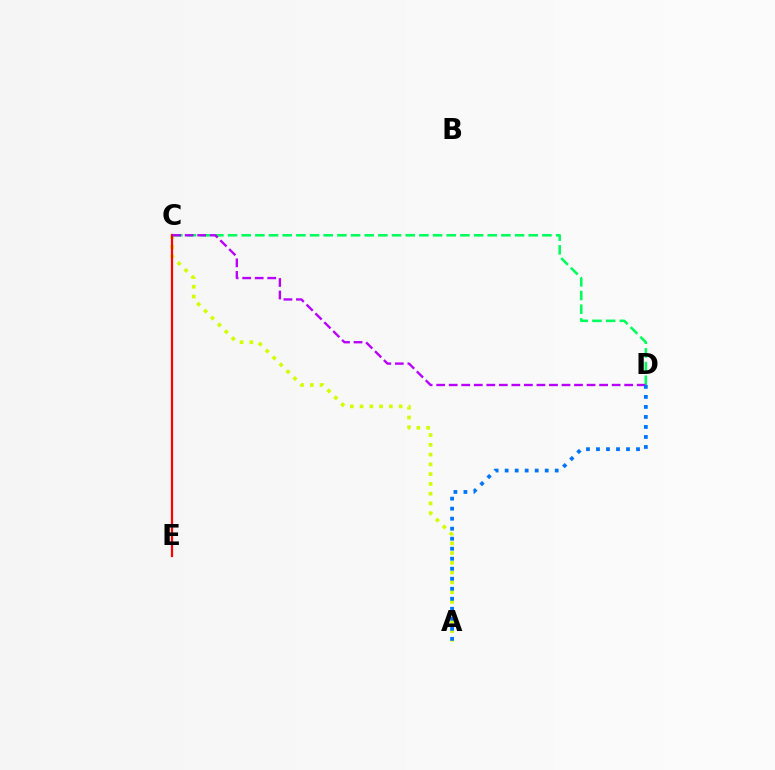{('A', 'C'): [{'color': '#d1ff00', 'line_style': 'dotted', 'thickness': 2.65}], ('C', 'E'): [{'color': '#ff0000', 'line_style': 'solid', 'thickness': 1.6}], ('C', 'D'): [{'color': '#00ff5c', 'line_style': 'dashed', 'thickness': 1.86}, {'color': '#b900ff', 'line_style': 'dashed', 'thickness': 1.7}], ('A', 'D'): [{'color': '#0074ff', 'line_style': 'dotted', 'thickness': 2.72}]}